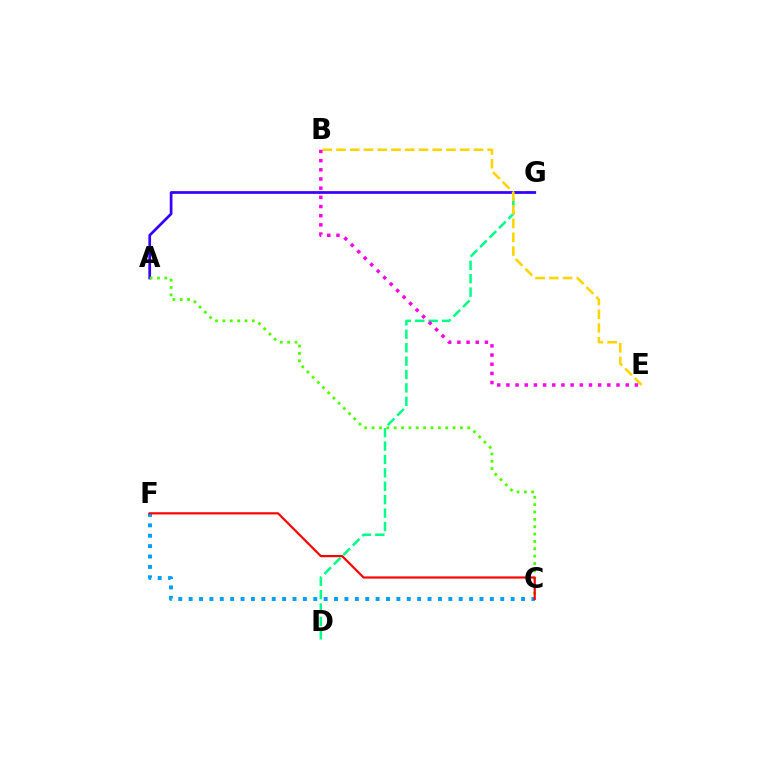{('D', 'G'): [{'color': '#00ff86', 'line_style': 'dashed', 'thickness': 1.82}], ('A', 'G'): [{'color': '#3700ff', 'line_style': 'solid', 'thickness': 1.96}], ('B', 'E'): [{'color': '#ffd500', 'line_style': 'dashed', 'thickness': 1.87}, {'color': '#ff00ed', 'line_style': 'dotted', 'thickness': 2.49}], ('A', 'C'): [{'color': '#4fff00', 'line_style': 'dotted', 'thickness': 2.0}], ('C', 'F'): [{'color': '#009eff', 'line_style': 'dotted', 'thickness': 2.82}, {'color': '#ff0000', 'line_style': 'solid', 'thickness': 1.58}]}